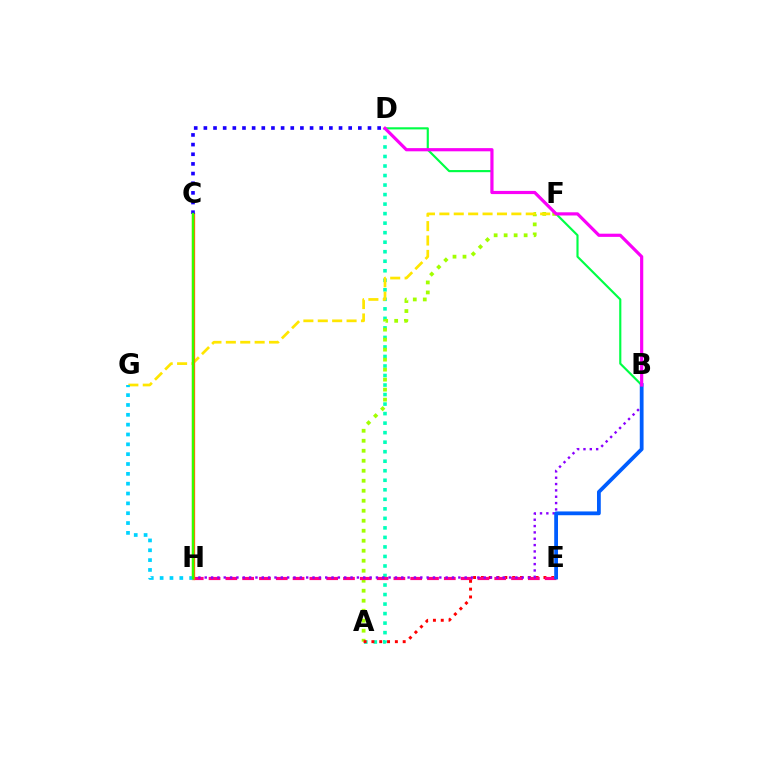{('A', 'D'): [{'color': '#00ffbb', 'line_style': 'dotted', 'thickness': 2.59}], ('A', 'F'): [{'color': '#a2ff00', 'line_style': 'dotted', 'thickness': 2.72}], ('B', 'D'): [{'color': '#00ff45', 'line_style': 'solid', 'thickness': 1.55}, {'color': '#fa00f9', 'line_style': 'solid', 'thickness': 2.29}], ('A', 'E'): [{'color': '#ff0000', 'line_style': 'dotted', 'thickness': 2.12}], ('E', 'H'): [{'color': '#ff0088', 'line_style': 'dashed', 'thickness': 2.28}], ('B', 'H'): [{'color': '#8a00ff', 'line_style': 'dotted', 'thickness': 1.72}], ('F', 'G'): [{'color': '#ffe600', 'line_style': 'dashed', 'thickness': 1.96}], ('C', 'H'): [{'color': '#ff7000', 'line_style': 'solid', 'thickness': 2.36}, {'color': '#31ff00', 'line_style': 'solid', 'thickness': 1.67}], ('C', 'D'): [{'color': '#1900ff', 'line_style': 'dotted', 'thickness': 2.62}], ('G', 'H'): [{'color': '#00d3ff', 'line_style': 'dotted', 'thickness': 2.67}], ('B', 'E'): [{'color': '#005dff', 'line_style': 'solid', 'thickness': 2.73}]}